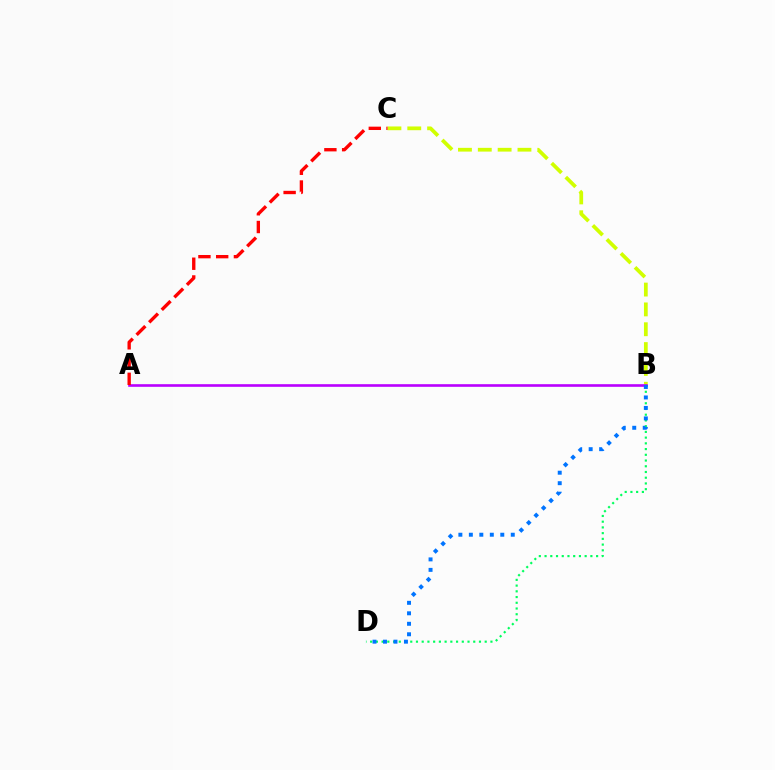{('B', 'C'): [{'color': '#d1ff00', 'line_style': 'dashed', 'thickness': 2.69}], ('A', 'B'): [{'color': '#b900ff', 'line_style': 'solid', 'thickness': 1.9}], ('A', 'C'): [{'color': '#ff0000', 'line_style': 'dashed', 'thickness': 2.41}], ('B', 'D'): [{'color': '#00ff5c', 'line_style': 'dotted', 'thickness': 1.56}, {'color': '#0074ff', 'line_style': 'dotted', 'thickness': 2.85}]}